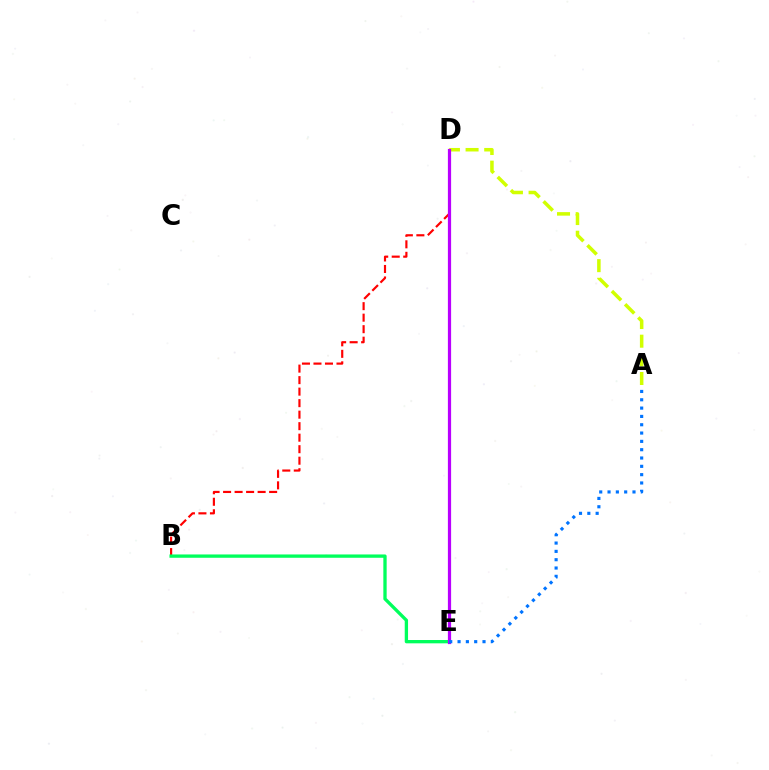{('B', 'D'): [{'color': '#ff0000', 'line_style': 'dashed', 'thickness': 1.56}], ('B', 'E'): [{'color': '#00ff5c', 'line_style': 'solid', 'thickness': 2.39}], ('A', 'D'): [{'color': '#d1ff00', 'line_style': 'dashed', 'thickness': 2.53}], ('D', 'E'): [{'color': '#b900ff', 'line_style': 'solid', 'thickness': 2.32}], ('A', 'E'): [{'color': '#0074ff', 'line_style': 'dotted', 'thickness': 2.26}]}